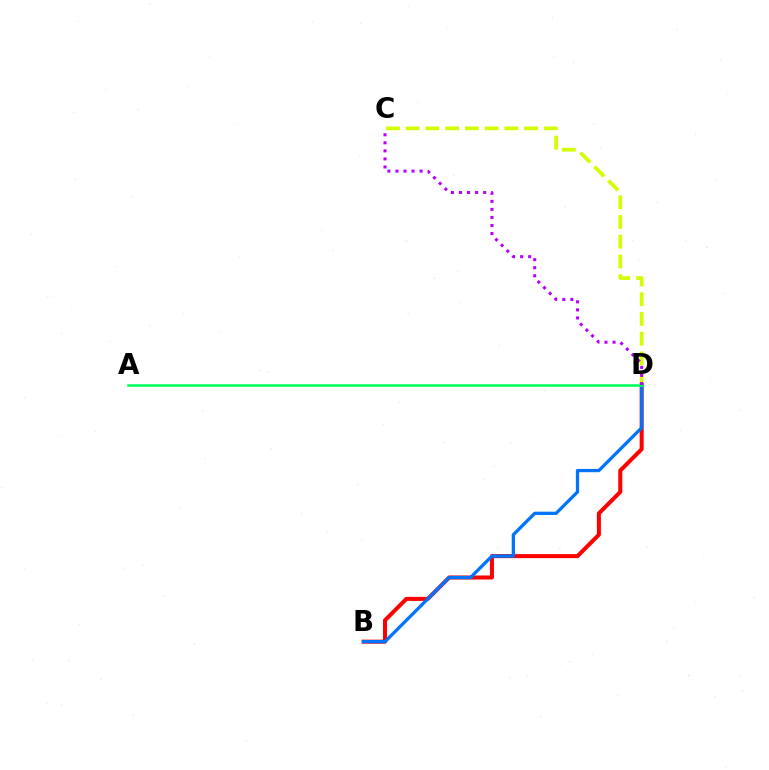{('C', 'D'): [{'color': '#d1ff00', 'line_style': 'dashed', 'thickness': 2.68}, {'color': '#b900ff', 'line_style': 'dotted', 'thickness': 2.19}], ('B', 'D'): [{'color': '#ff0000', 'line_style': 'solid', 'thickness': 2.9}, {'color': '#0074ff', 'line_style': 'solid', 'thickness': 2.35}], ('A', 'D'): [{'color': '#00ff5c', 'line_style': 'solid', 'thickness': 1.83}]}